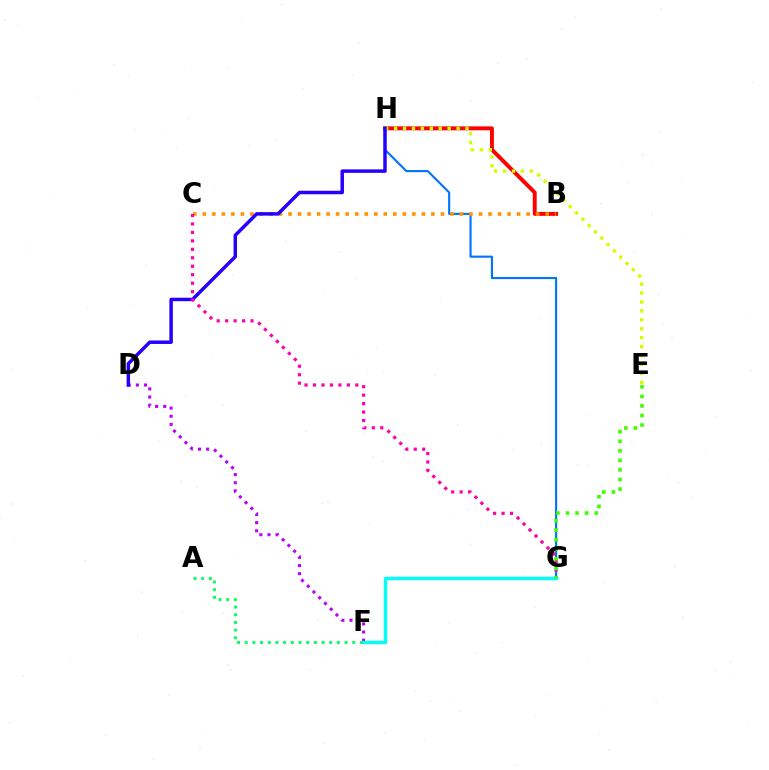{('D', 'F'): [{'color': '#b900ff', 'line_style': 'dotted', 'thickness': 2.21}], ('G', 'H'): [{'color': '#0074ff', 'line_style': 'solid', 'thickness': 1.53}], ('A', 'F'): [{'color': '#00ff5c', 'line_style': 'dotted', 'thickness': 2.09}], ('B', 'H'): [{'color': '#ff0000', 'line_style': 'solid', 'thickness': 2.83}], ('F', 'G'): [{'color': '#00fff6', 'line_style': 'solid', 'thickness': 2.44}], ('E', 'H'): [{'color': '#d1ff00', 'line_style': 'dotted', 'thickness': 2.43}], ('B', 'C'): [{'color': '#ff9400', 'line_style': 'dotted', 'thickness': 2.59}], ('D', 'H'): [{'color': '#2500ff', 'line_style': 'solid', 'thickness': 2.5}], ('C', 'G'): [{'color': '#ff00ac', 'line_style': 'dotted', 'thickness': 2.3}], ('E', 'G'): [{'color': '#3dff00', 'line_style': 'dotted', 'thickness': 2.6}]}